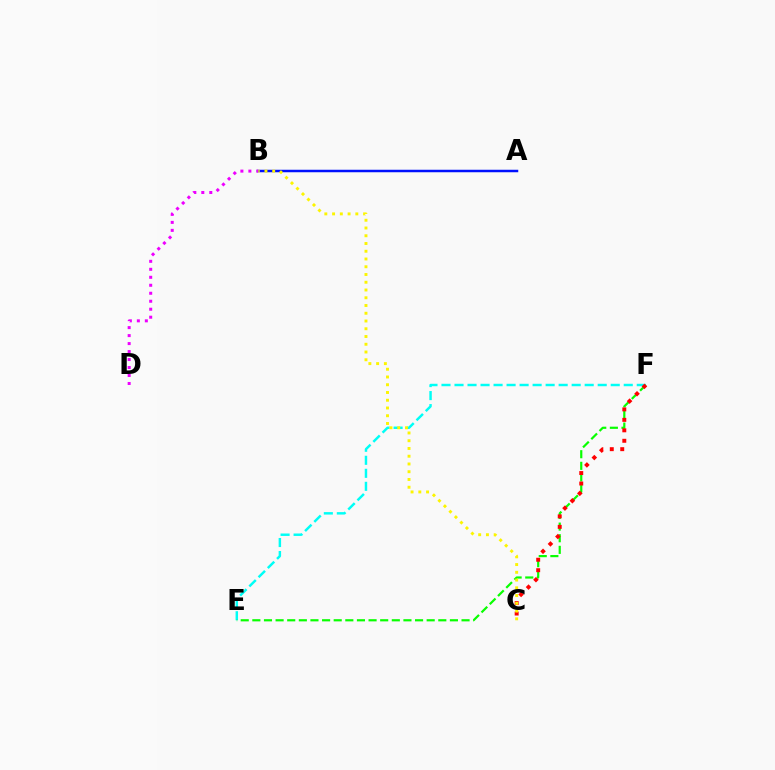{('E', 'F'): [{'color': '#00fff6', 'line_style': 'dashed', 'thickness': 1.77}, {'color': '#08ff00', 'line_style': 'dashed', 'thickness': 1.58}], ('A', 'B'): [{'color': '#0010ff', 'line_style': 'solid', 'thickness': 1.8}], ('B', 'D'): [{'color': '#ee00ff', 'line_style': 'dotted', 'thickness': 2.17}], ('C', 'F'): [{'color': '#ff0000', 'line_style': 'dotted', 'thickness': 2.84}], ('B', 'C'): [{'color': '#fcf500', 'line_style': 'dotted', 'thickness': 2.11}]}